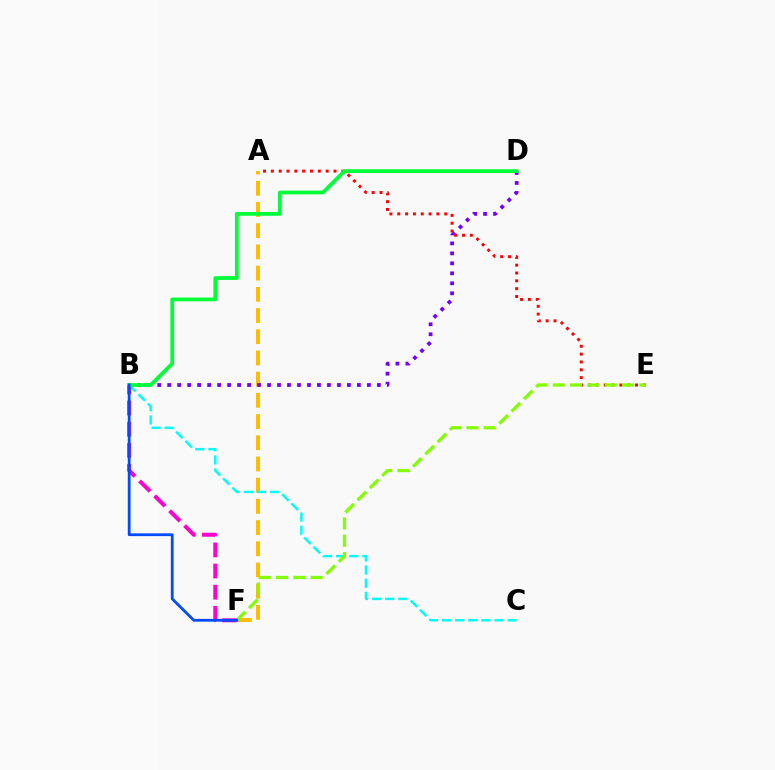{('A', 'F'): [{'color': '#ffbd00', 'line_style': 'dashed', 'thickness': 2.88}], ('B', 'D'): [{'color': '#7200ff', 'line_style': 'dotted', 'thickness': 2.71}, {'color': '#00ff39', 'line_style': 'solid', 'thickness': 2.71}], ('A', 'E'): [{'color': '#ff0000', 'line_style': 'dotted', 'thickness': 2.13}], ('B', 'C'): [{'color': '#00fff6', 'line_style': 'dashed', 'thickness': 1.78}], ('E', 'F'): [{'color': '#84ff00', 'line_style': 'dashed', 'thickness': 2.35}], ('B', 'F'): [{'color': '#ff00cf', 'line_style': 'dashed', 'thickness': 2.87}, {'color': '#004bff', 'line_style': 'solid', 'thickness': 2.0}]}